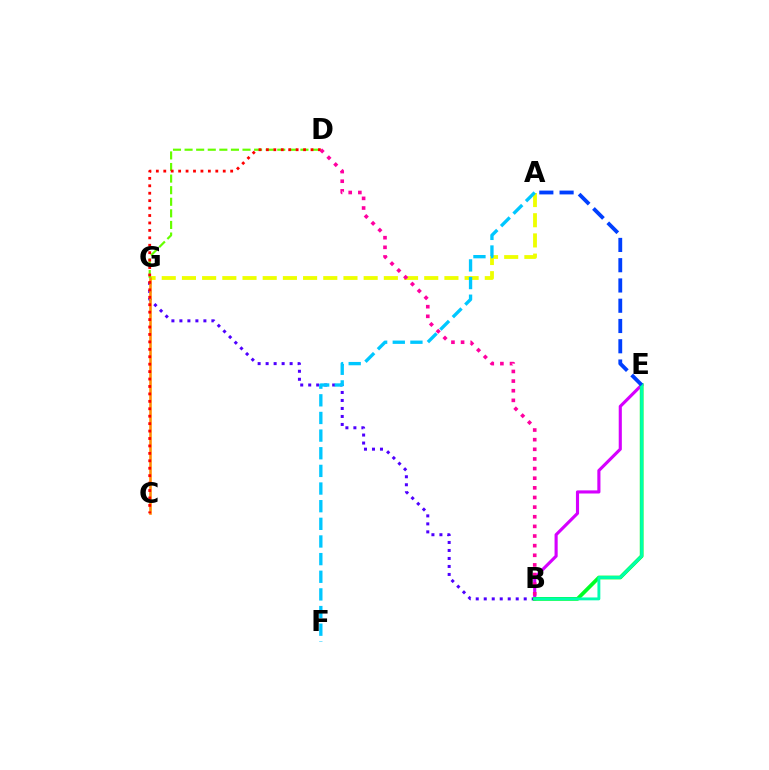{('B', 'G'): [{'color': '#4f00ff', 'line_style': 'dotted', 'thickness': 2.17}], ('B', 'E'): [{'color': '#d600ff', 'line_style': 'solid', 'thickness': 2.25}, {'color': '#00ff27', 'line_style': 'solid', 'thickness': 2.71}, {'color': '#00ffaf', 'line_style': 'solid', 'thickness': 2.08}], ('A', 'G'): [{'color': '#eeff00', 'line_style': 'dashed', 'thickness': 2.74}], ('C', 'G'): [{'color': '#ff8800', 'line_style': 'solid', 'thickness': 1.85}], ('A', 'F'): [{'color': '#00c7ff', 'line_style': 'dashed', 'thickness': 2.4}], ('D', 'G'): [{'color': '#66ff00', 'line_style': 'dashed', 'thickness': 1.57}], ('A', 'E'): [{'color': '#003fff', 'line_style': 'dashed', 'thickness': 2.75}], ('C', 'D'): [{'color': '#ff0000', 'line_style': 'dotted', 'thickness': 2.02}], ('B', 'D'): [{'color': '#ff00a0', 'line_style': 'dotted', 'thickness': 2.62}]}